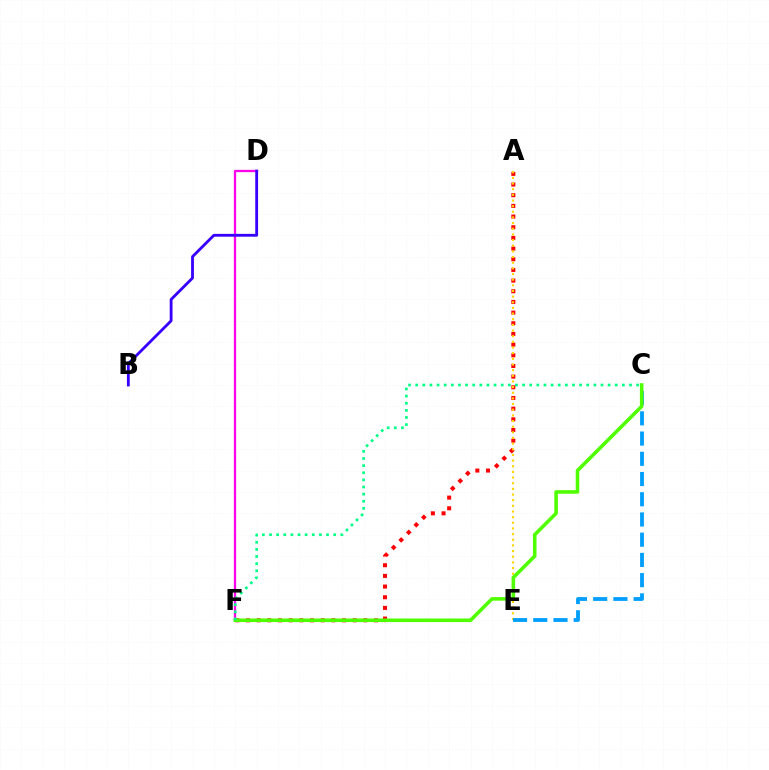{('A', 'F'): [{'color': '#ff0000', 'line_style': 'dotted', 'thickness': 2.9}], ('D', 'F'): [{'color': '#ff00ed', 'line_style': 'solid', 'thickness': 1.66}], ('A', 'E'): [{'color': '#ffd500', 'line_style': 'dotted', 'thickness': 1.54}], ('C', 'E'): [{'color': '#009eff', 'line_style': 'dashed', 'thickness': 2.75}], ('C', 'F'): [{'color': '#4fff00', 'line_style': 'solid', 'thickness': 2.56}, {'color': '#00ff86', 'line_style': 'dotted', 'thickness': 1.94}], ('B', 'D'): [{'color': '#3700ff', 'line_style': 'solid', 'thickness': 2.03}]}